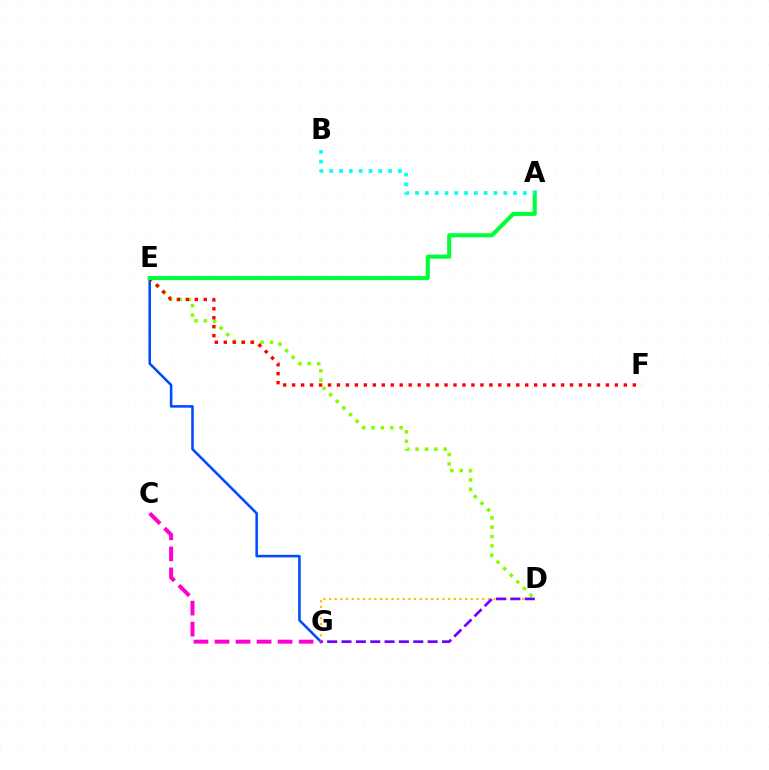{('D', 'E'): [{'color': '#84ff00', 'line_style': 'dotted', 'thickness': 2.54}], ('E', 'G'): [{'color': '#004bff', 'line_style': 'solid', 'thickness': 1.84}], ('E', 'F'): [{'color': '#ff0000', 'line_style': 'dotted', 'thickness': 2.44}], ('D', 'G'): [{'color': '#ffbd00', 'line_style': 'dotted', 'thickness': 1.54}, {'color': '#7200ff', 'line_style': 'dashed', 'thickness': 1.95}], ('A', 'E'): [{'color': '#00ff39', 'line_style': 'solid', 'thickness': 2.93}], ('A', 'B'): [{'color': '#00fff6', 'line_style': 'dotted', 'thickness': 2.66}], ('C', 'G'): [{'color': '#ff00cf', 'line_style': 'dashed', 'thickness': 2.86}]}